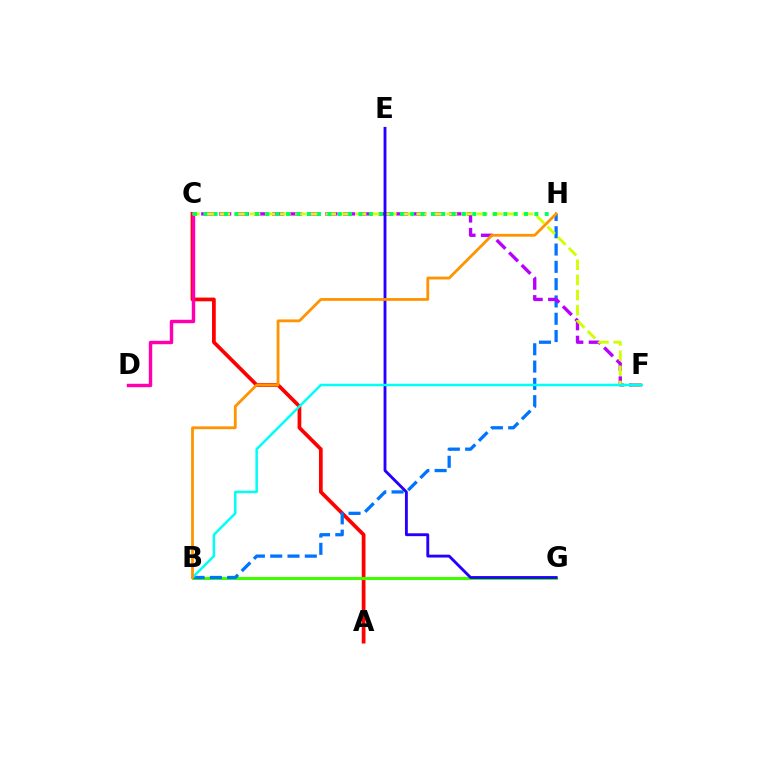{('A', 'C'): [{'color': '#ff0000', 'line_style': 'solid', 'thickness': 2.68}], ('B', 'G'): [{'color': '#3dff00', 'line_style': 'solid', 'thickness': 2.18}], ('C', 'D'): [{'color': '#ff00ac', 'line_style': 'solid', 'thickness': 2.47}], ('B', 'H'): [{'color': '#0074ff', 'line_style': 'dashed', 'thickness': 2.35}, {'color': '#ff9400', 'line_style': 'solid', 'thickness': 2.02}], ('C', 'F'): [{'color': '#b900ff', 'line_style': 'dashed', 'thickness': 2.41}, {'color': '#d1ff00', 'line_style': 'dashed', 'thickness': 2.06}], ('C', 'H'): [{'color': '#00ff5c', 'line_style': 'dotted', 'thickness': 2.81}], ('E', 'G'): [{'color': '#2500ff', 'line_style': 'solid', 'thickness': 2.06}], ('B', 'F'): [{'color': '#00fff6', 'line_style': 'solid', 'thickness': 1.8}]}